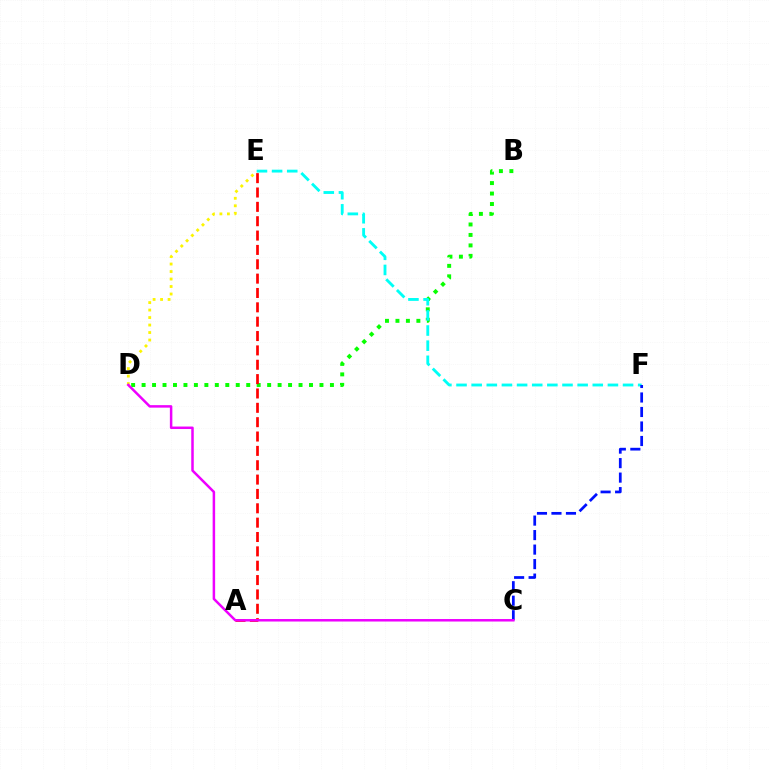{('B', 'D'): [{'color': '#08ff00', 'line_style': 'dotted', 'thickness': 2.84}], ('A', 'E'): [{'color': '#ff0000', 'line_style': 'dashed', 'thickness': 1.95}], ('D', 'E'): [{'color': '#fcf500', 'line_style': 'dotted', 'thickness': 2.03}], ('E', 'F'): [{'color': '#00fff6', 'line_style': 'dashed', 'thickness': 2.06}], ('C', 'F'): [{'color': '#0010ff', 'line_style': 'dashed', 'thickness': 1.97}], ('C', 'D'): [{'color': '#ee00ff', 'line_style': 'solid', 'thickness': 1.8}]}